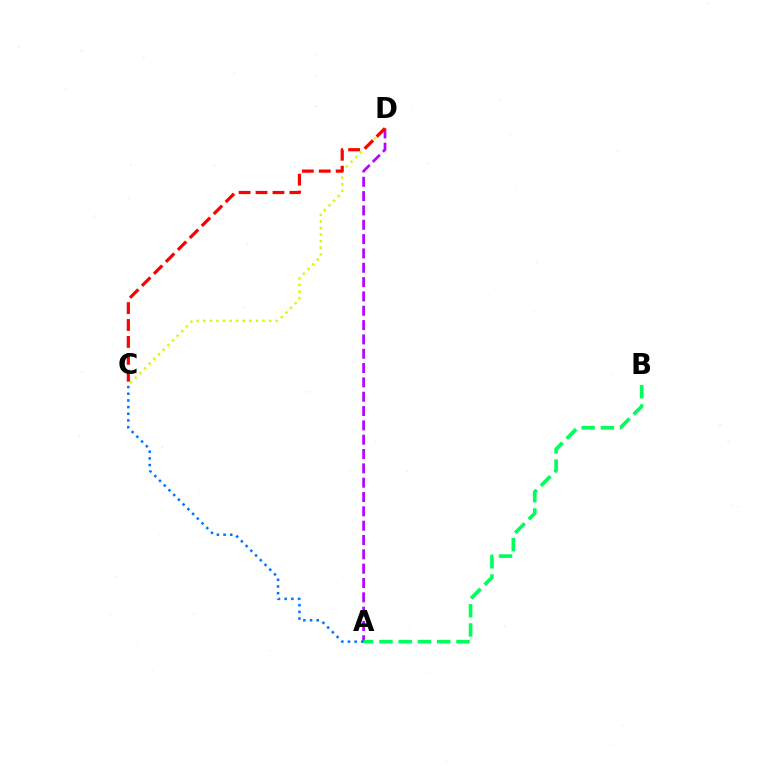{('A', 'D'): [{'color': '#b900ff', 'line_style': 'dashed', 'thickness': 1.95}], ('C', 'D'): [{'color': '#d1ff00', 'line_style': 'dotted', 'thickness': 1.79}, {'color': '#ff0000', 'line_style': 'dashed', 'thickness': 2.3}], ('A', 'B'): [{'color': '#00ff5c', 'line_style': 'dashed', 'thickness': 2.62}], ('A', 'C'): [{'color': '#0074ff', 'line_style': 'dotted', 'thickness': 1.82}]}